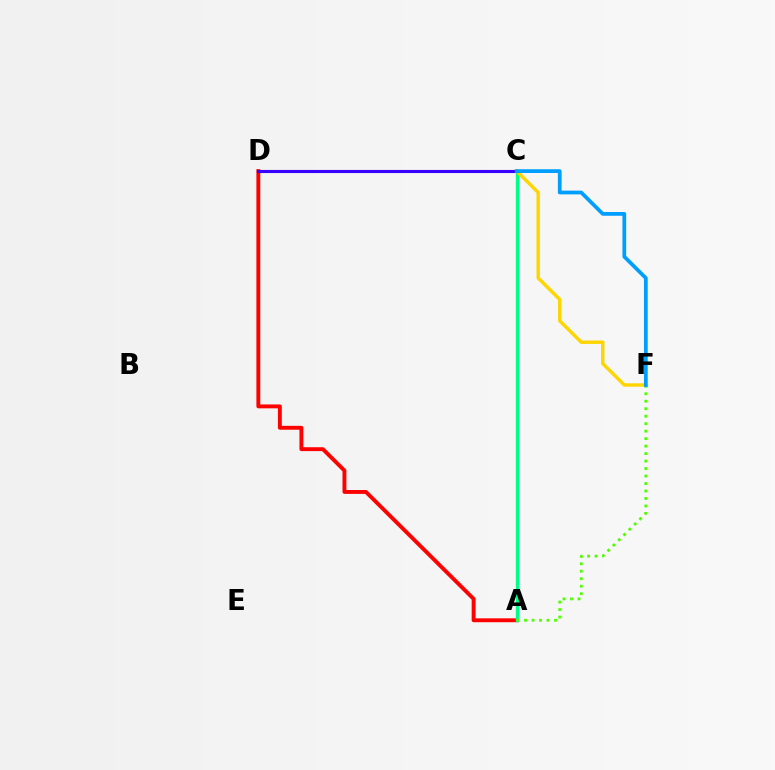{('A', 'D'): [{'color': '#ff0000', 'line_style': 'solid', 'thickness': 2.8}], ('A', 'C'): [{'color': '#ff00ed', 'line_style': 'dashed', 'thickness': 1.96}, {'color': '#00ff86', 'line_style': 'solid', 'thickness': 2.44}], ('C', 'F'): [{'color': '#ffd500', 'line_style': 'solid', 'thickness': 2.45}, {'color': '#009eff', 'line_style': 'solid', 'thickness': 2.7}], ('C', 'D'): [{'color': '#3700ff', 'line_style': 'solid', 'thickness': 2.23}], ('A', 'F'): [{'color': '#4fff00', 'line_style': 'dotted', 'thickness': 2.03}]}